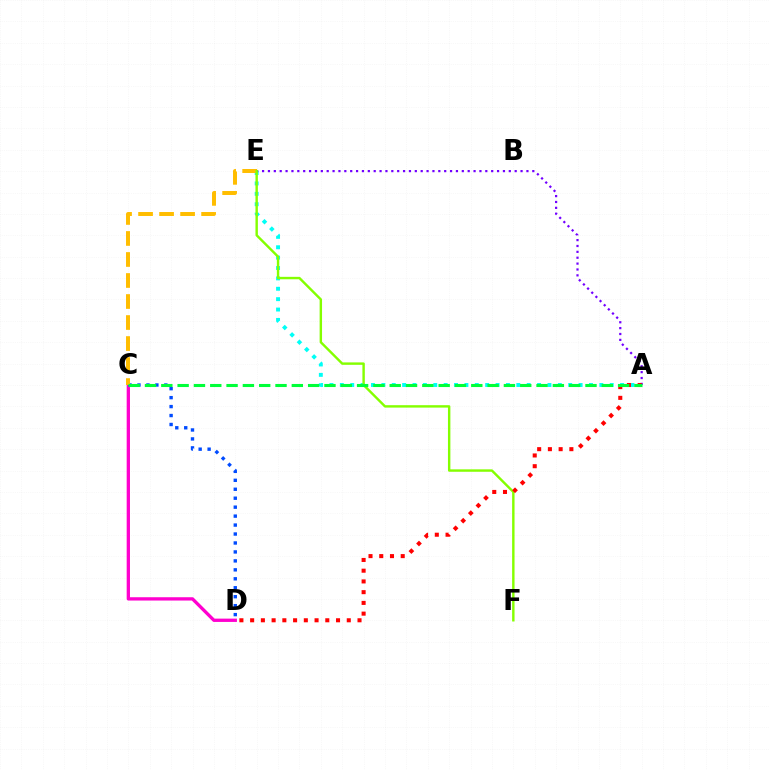{('A', 'E'): [{'color': '#00fff6', 'line_style': 'dotted', 'thickness': 2.82}, {'color': '#7200ff', 'line_style': 'dotted', 'thickness': 1.6}], ('C', 'D'): [{'color': '#ff00cf', 'line_style': 'solid', 'thickness': 2.38}, {'color': '#004bff', 'line_style': 'dotted', 'thickness': 2.43}], ('C', 'E'): [{'color': '#ffbd00', 'line_style': 'dashed', 'thickness': 2.85}], ('E', 'F'): [{'color': '#84ff00', 'line_style': 'solid', 'thickness': 1.74}], ('A', 'D'): [{'color': '#ff0000', 'line_style': 'dotted', 'thickness': 2.92}], ('A', 'C'): [{'color': '#00ff39', 'line_style': 'dashed', 'thickness': 2.22}]}